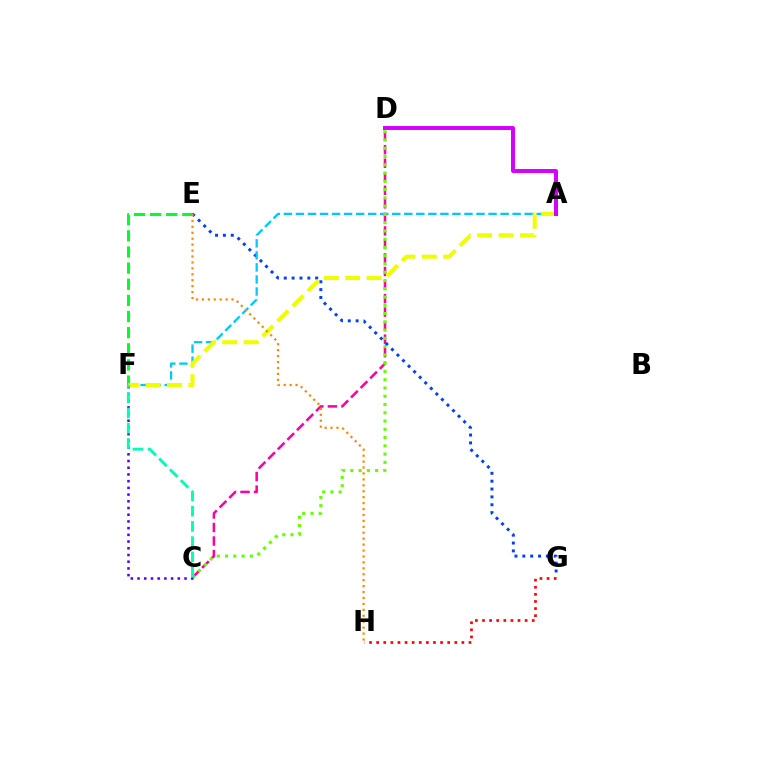{('E', 'F'): [{'color': '#00ff27', 'line_style': 'dashed', 'thickness': 2.19}], ('C', 'D'): [{'color': '#ff00a0', 'line_style': 'dashed', 'thickness': 1.84}, {'color': '#66ff00', 'line_style': 'dotted', 'thickness': 2.25}], ('G', 'H'): [{'color': '#ff0000', 'line_style': 'dotted', 'thickness': 1.93}], ('E', 'G'): [{'color': '#003fff', 'line_style': 'dotted', 'thickness': 2.13}], ('A', 'F'): [{'color': '#00c7ff', 'line_style': 'dashed', 'thickness': 1.64}, {'color': '#eeff00', 'line_style': 'dashed', 'thickness': 2.9}], ('C', 'F'): [{'color': '#4f00ff', 'line_style': 'dotted', 'thickness': 1.82}, {'color': '#00ffaf', 'line_style': 'dashed', 'thickness': 2.07}], ('E', 'H'): [{'color': '#ff8800', 'line_style': 'dotted', 'thickness': 1.61}], ('A', 'D'): [{'color': '#d600ff', 'line_style': 'solid', 'thickness': 2.86}]}